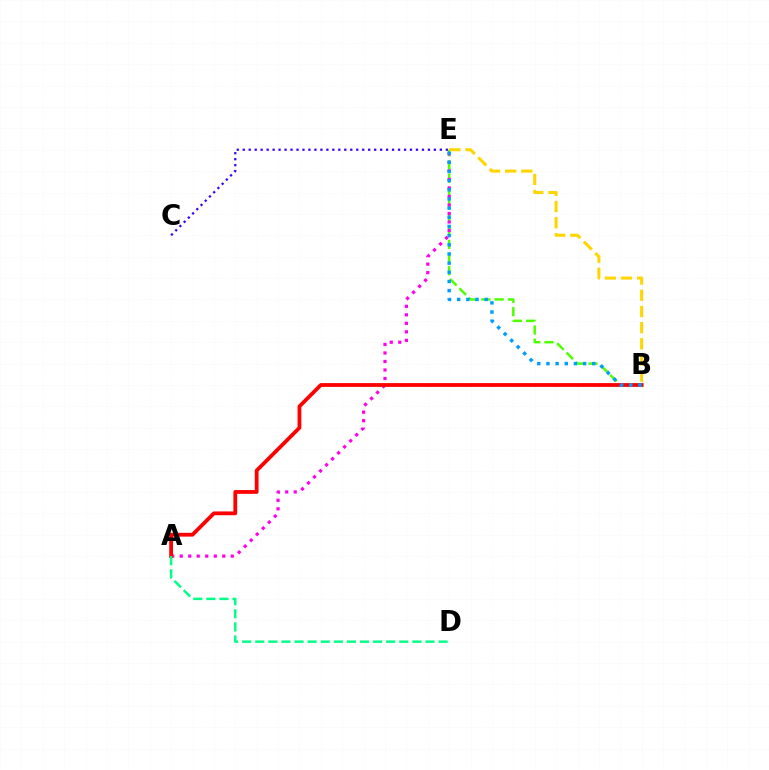{('C', 'E'): [{'color': '#3700ff', 'line_style': 'dotted', 'thickness': 1.62}], ('B', 'E'): [{'color': '#4fff00', 'line_style': 'dashed', 'thickness': 1.8}, {'color': '#009eff', 'line_style': 'dotted', 'thickness': 2.49}, {'color': '#ffd500', 'line_style': 'dashed', 'thickness': 2.2}], ('A', 'E'): [{'color': '#ff00ed', 'line_style': 'dotted', 'thickness': 2.31}], ('A', 'B'): [{'color': '#ff0000', 'line_style': 'solid', 'thickness': 2.73}], ('A', 'D'): [{'color': '#00ff86', 'line_style': 'dashed', 'thickness': 1.78}]}